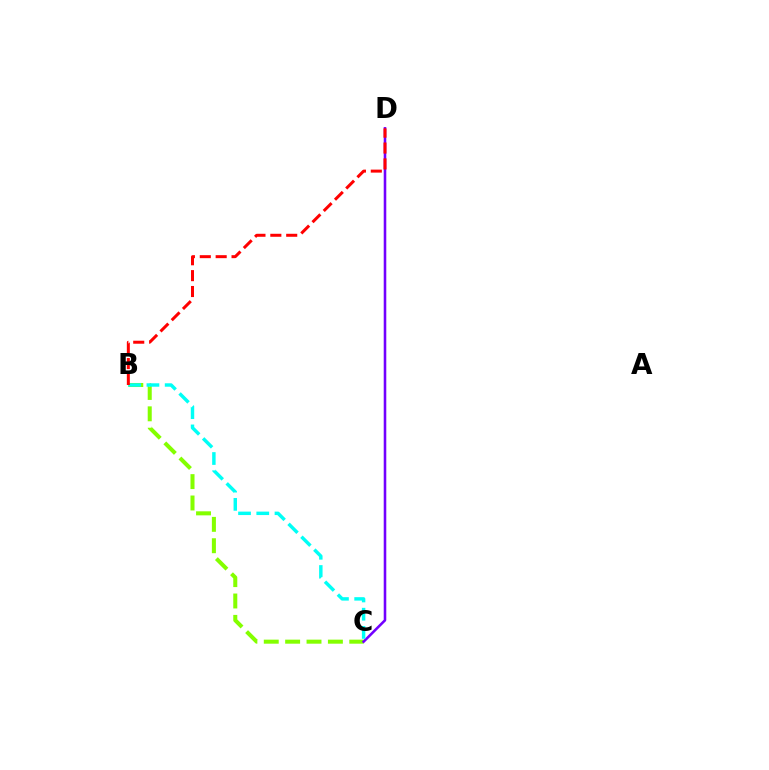{('B', 'C'): [{'color': '#84ff00', 'line_style': 'dashed', 'thickness': 2.9}, {'color': '#00fff6', 'line_style': 'dashed', 'thickness': 2.48}], ('C', 'D'): [{'color': '#7200ff', 'line_style': 'solid', 'thickness': 1.85}], ('B', 'D'): [{'color': '#ff0000', 'line_style': 'dashed', 'thickness': 2.16}]}